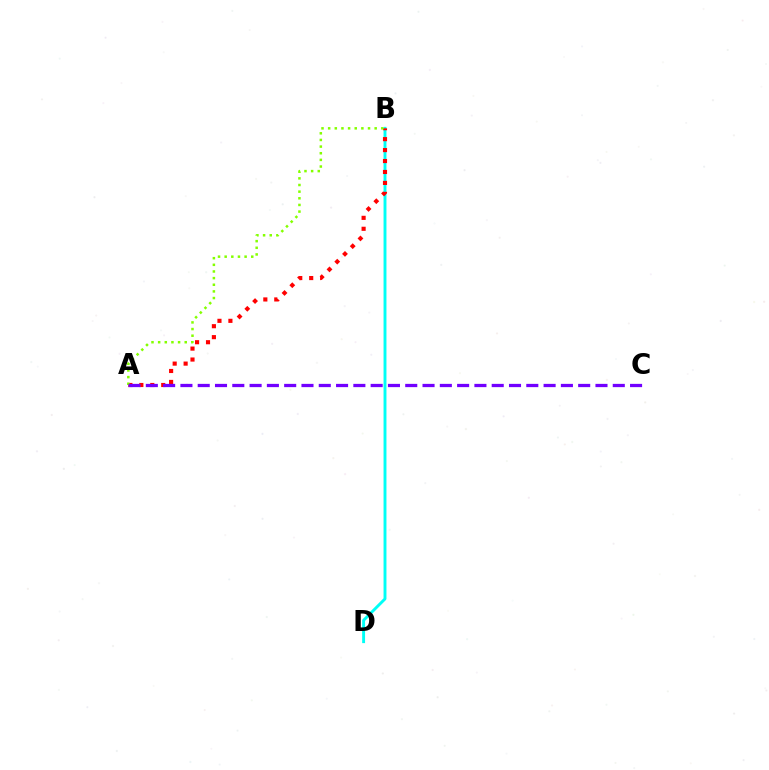{('B', 'D'): [{'color': '#00fff6', 'line_style': 'solid', 'thickness': 2.09}], ('A', 'B'): [{'color': '#ff0000', 'line_style': 'dotted', 'thickness': 2.97}, {'color': '#84ff00', 'line_style': 'dotted', 'thickness': 1.81}], ('A', 'C'): [{'color': '#7200ff', 'line_style': 'dashed', 'thickness': 2.35}]}